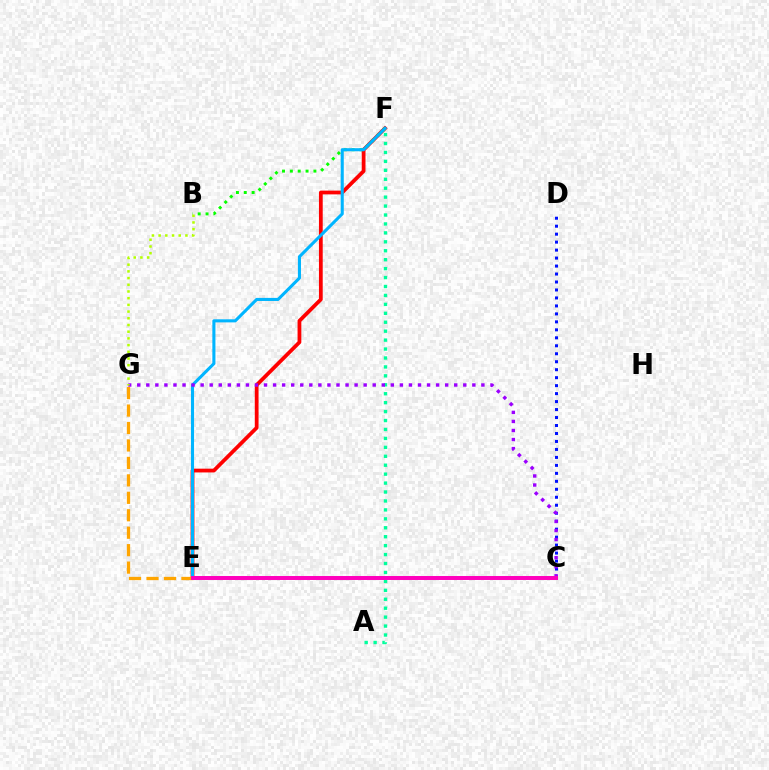{('E', 'F'): [{'color': '#ff0000', 'line_style': 'solid', 'thickness': 2.71}, {'color': '#00b5ff', 'line_style': 'solid', 'thickness': 2.22}], ('B', 'F'): [{'color': '#08ff00', 'line_style': 'dotted', 'thickness': 2.13}], ('A', 'F'): [{'color': '#00ff9d', 'line_style': 'dotted', 'thickness': 2.43}], ('E', 'G'): [{'color': '#ffa500', 'line_style': 'dashed', 'thickness': 2.37}], ('C', 'D'): [{'color': '#0010ff', 'line_style': 'dotted', 'thickness': 2.17}], ('C', 'G'): [{'color': '#9b00ff', 'line_style': 'dotted', 'thickness': 2.46}], ('C', 'E'): [{'color': '#ff00bd', 'line_style': 'solid', 'thickness': 2.86}], ('B', 'G'): [{'color': '#b3ff00', 'line_style': 'dotted', 'thickness': 1.82}]}